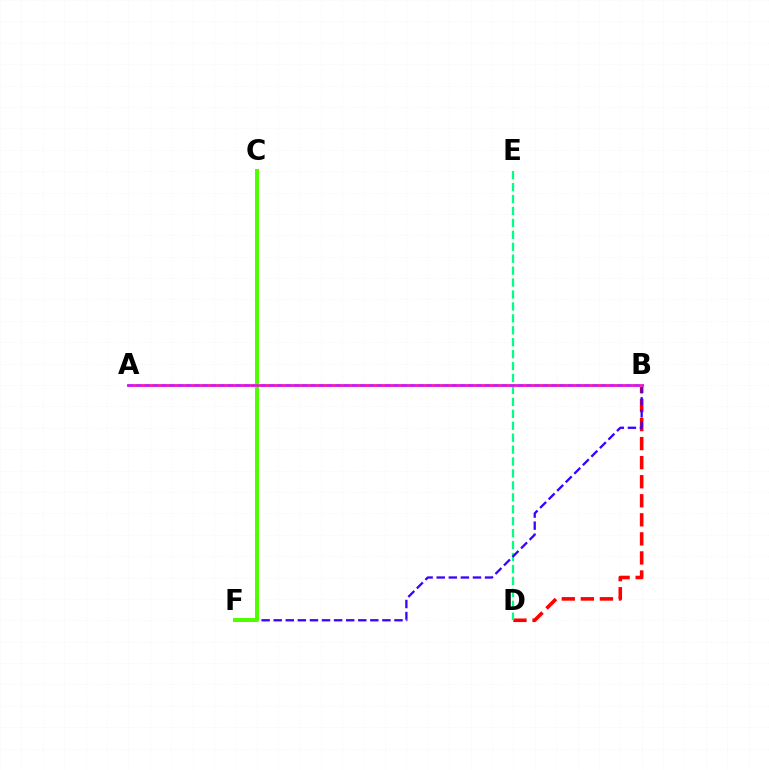{('A', 'B'): [{'color': '#009eff', 'line_style': 'solid', 'thickness': 1.98}, {'color': '#ffd500', 'line_style': 'dotted', 'thickness': 2.25}, {'color': '#ff00ed', 'line_style': 'solid', 'thickness': 1.82}], ('B', 'D'): [{'color': '#ff0000', 'line_style': 'dashed', 'thickness': 2.59}], ('D', 'E'): [{'color': '#00ff86', 'line_style': 'dashed', 'thickness': 1.62}], ('B', 'F'): [{'color': '#3700ff', 'line_style': 'dashed', 'thickness': 1.64}], ('C', 'F'): [{'color': '#4fff00', 'line_style': 'solid', 'thickness': 2.89}]}